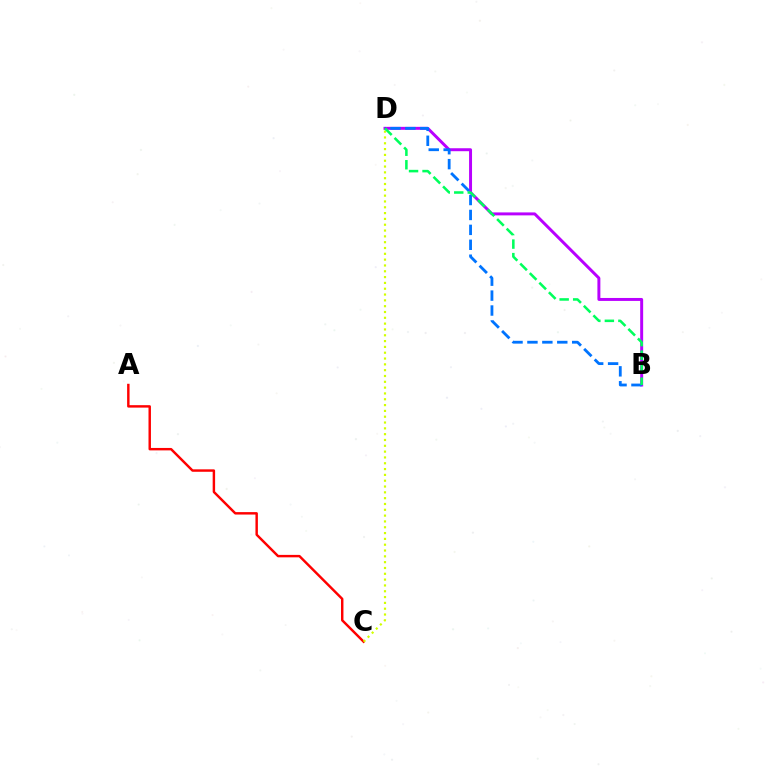{('A', 'C'): [{'color': '#ff0000', 'line_style': 'solid', 'thickness': 1.76}], ('B', 'D'): [{'color': '#b900ff', 'line_style': 'solid', 'thickness': 2.13}, {'color': '#0074ff', 'line_style': 'dashed', 'thickness': 2.03}, {'color': '#00ff5c', 'line_style': 'dashed', 'thickness': 1.84}], ('C', 'D'): [{'color': '#d1ff00', 'line_style': 'dotted', 'thickness': 1.58}]}